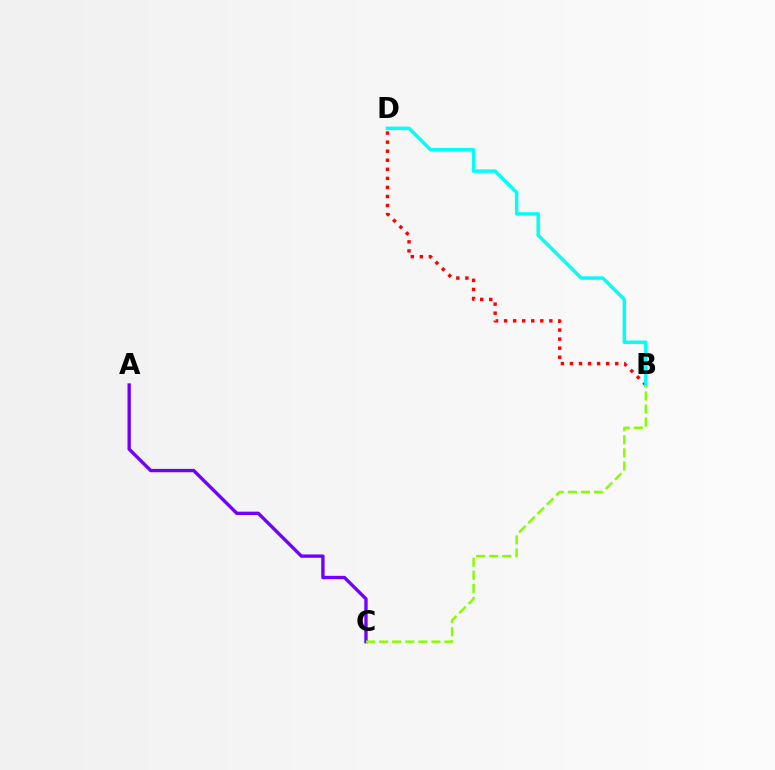{('B', 'D'): [{'color': '#ff0000', 'line_style': 'dotted', 'thickness': 2.46}, {'color': '#00fff6', 'line_style': 'solid', 'thickness': 2.49}], ('A', 'C'): [{'color': '#7200ff', 'line_style': 'solid', 'thickness': 2.42}], ('B', 'C'): [{'color': '#84ff00', 'line_style': 'dashed', 'thickness': 1.78}]}